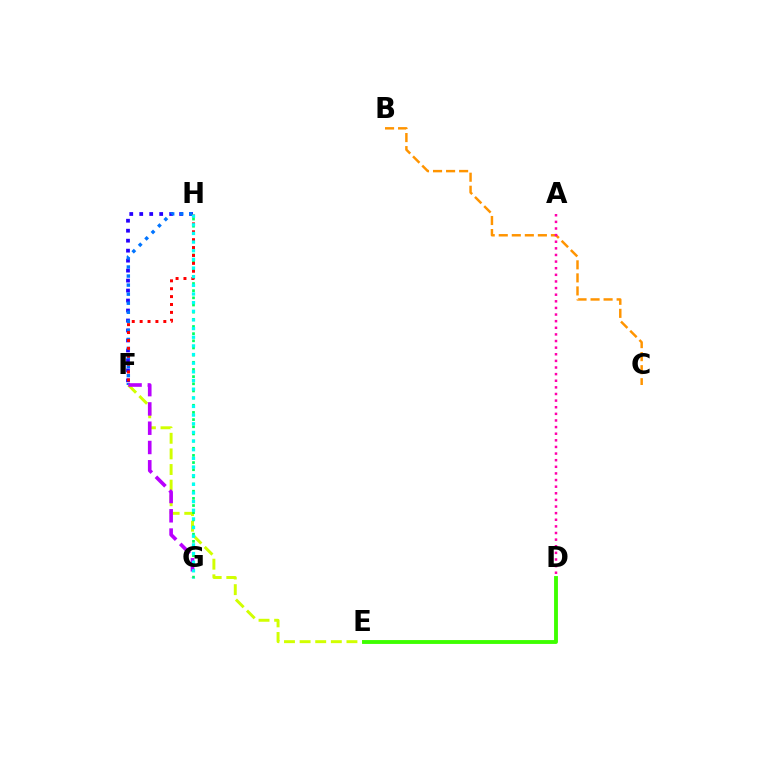{('B', 'C'): [{'color': '#ff9400', 'line_style': 'dashed', 'thickness': 1.77}], ('F', 'H'): [{'color': '#2500ff', 'line_style': 'dotted', 'thickness': 2.71}, {'color': '#0074ff', 'line_style': 'dotted', 'thickness': 2.46}, {'color': '#ff0000', 'line_style': 'dotted', 'thickness': 2.14}], ('E', 'F'): [{'color': '#d1ff00', 'line_style': 'dashed', 'thickness': 2.12}], ('G', 'H'): [{'color': '#00ff5c', 'line_style': 'dotted', 'thickness': 1.95}, {'color': '#00fff6', 'line_style': 'dotted', 'thickness': 2.35}], ('F', 'G'): [{'color': '#b900ff', 'line_style': 'dashed', 'thickness': 2.62}], ('A', 'D'): [{'color': '#ff00ac', 'line_style': 'dotted', 'thickness': 1.8}], ('D', 'E'): [{'color': '#3dff00', 'line_style': 'solid', 'thickness': 2.78}]}